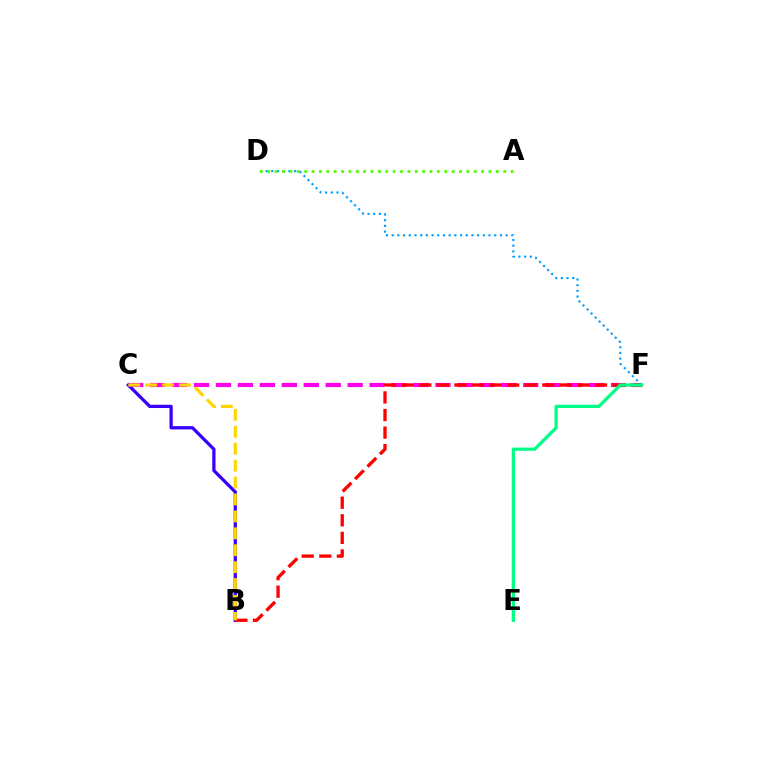{('C', 'F'): [{'color': '#ff00ed', 'line_style': 'dashed', 'thickness': 2.98}], ('B', 'C'): [{'color': '#3700ff', 'line_style': 'solid', 'thickness': 2.35}, {'color': '#ffd500', 'line_style': 'dashed', 'thickness': 2.3}], ('B', 'F'): [{'color': '#ff0000', 'line_style': 'dashed', 'thickness': 2.39}], ('D', 'F'): [{'color': '#009eff', 'line_style': 'dotted', 'thickness': 1.55}], ('A', 'D'): [{'color': '#4fff00', 'line_style': 'dotted', 'thickness': 2.0}], ('E', 'F'): [{'color': '#00ff86', 'line_style': 'solid', 'thickness': 2.33}]}